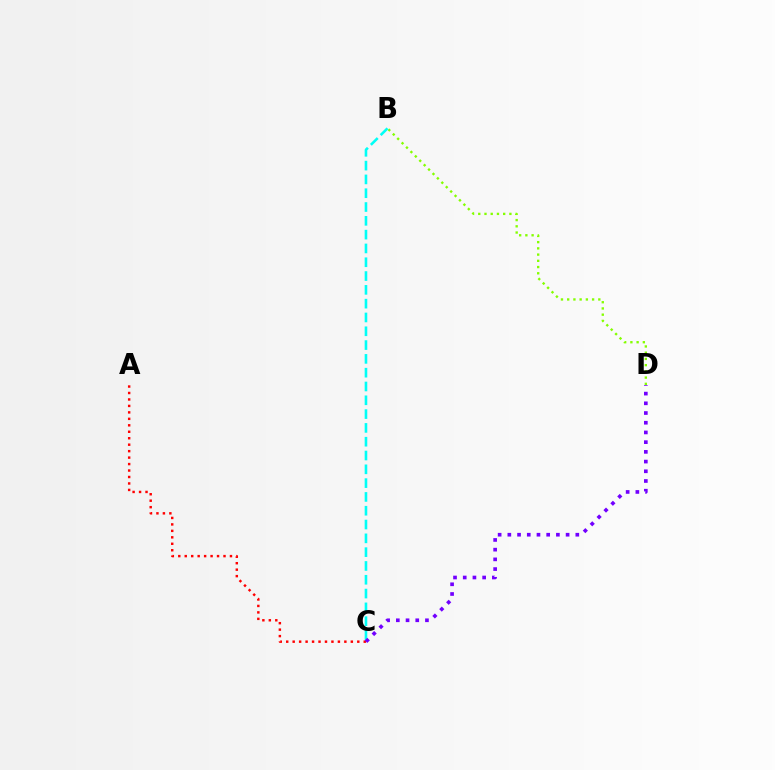{('B', 'D'): [{'color': '#84ff00', 'line_style': 'dotted', 'thickness': 1.69}], ('B', 'C'): [{'color': '#00fff6', 'line_style': 'dashed', 'thickness': 1.88}], ('A', 'C'): [{'color': '#ff0000', 'line_style': 'dotted', 'thickness': 1.76}], ('C', 'D'): [{'color': '#7200ff', 'line_style': 'dotted', 'thickness': 2.64}]}